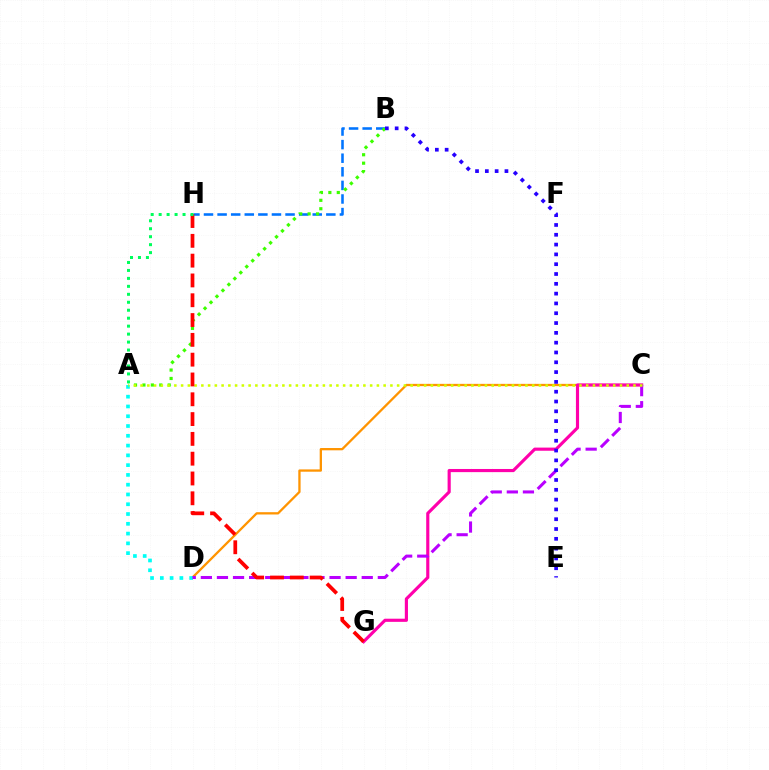{('C', 'D'): [{'color': '#ff9400', 'line_style': 'solid', 'thickness': 1.65}, {'color': '#b900ff', 'line_style': 'dashed', 'thickness': 2.19}], ('A', 'D'): [{'color': '#00fff6', 'line_style': 'dotted', 'thickness': 2.66}], ('C', 'G'): [{'color': '#ff00ac', 'line_style': 'solid', 'thickness': 2.27}], ('B', 'H'): [{'color': '#0074ff', 'line_style': 'dashed', 'thickness': 1.85}], ('A', 'B'): [{'color': '#3dff00', 'line_style': 'dotted', 'thickness': 2.29}], ('A', 'C'): [{'color': '#d1ff00', 'line_style': 'dotted', 'thickness': 1.83}], ('G', 'H'): [{'color': '#ff0000', 'line_style': 'dashed', 'thickness': 2.69}], ('B', 'E'): [{'color': '#2500ff', 'line_style': 'dotted', 'thickness': 2.66}], ('A', 'H'): [{'color': '#00ff5c', 'line_style': 'dotted', 'thickness': 2.16}]}